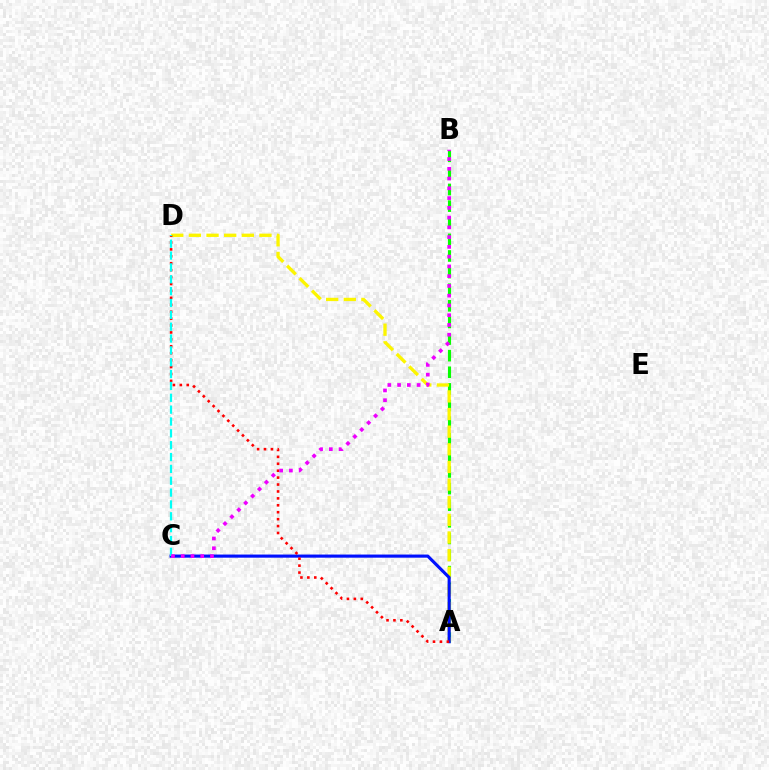{('A', 'B'): [{'color': '#08ff00', 'line_style': 'dashed', 'thickness': 2.26}], ('A', 'D'): [{'color': '#fcf500', 'line_style': 'dashed', 'thickness': 2.4}, {'color': '#ff0000', 'line_style': 'dotted', 'thickness': 1.88}], ('A', 'C'): [{'color': '#0010ff', 'line_style': 'solid', 'thickness': 2.25}], ('C', 'D'): [{'color': '#00fff6', 'line_style': 'dashed', 'thickness': 1.61}], ('B', 'C'): [{'color': '#ee00ff', 'line_style': 'dotted', 'thickness': 2.65}]}